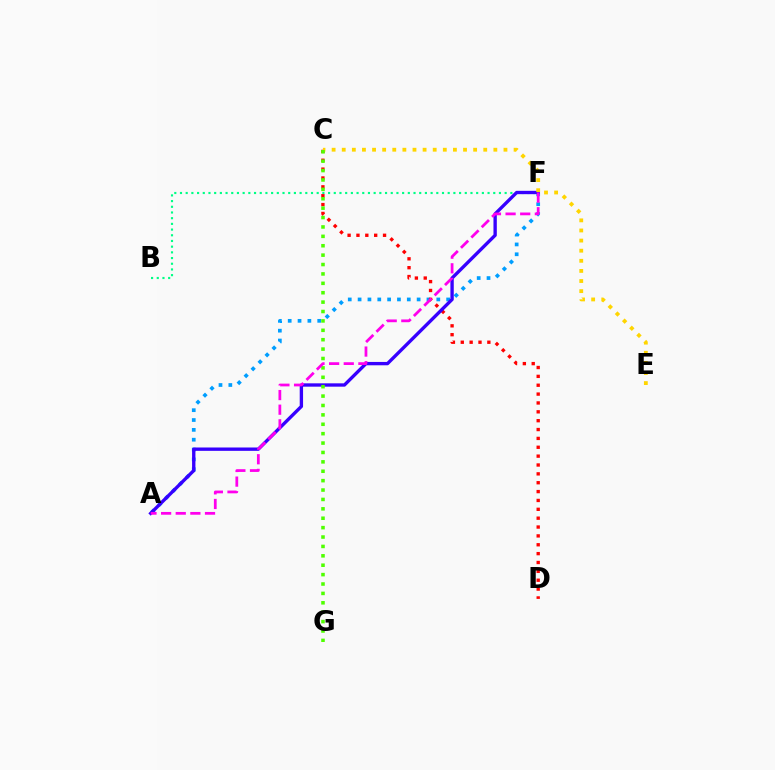{('A', 'F'): [{'color': '#009eff', 'line_style': 'dotted', 'thickness': 2.67}, {'color': '#3700ff', 'line_style': 'solid', 'thickness': 2.41}, {'color': '#ff00ed', 'line_style': 'dashed', 'thickness': 1.99}], ('C', 'D'): [{'color': '#ff0000', 'line_style': 'dotted', 'thickness': 2.41}], ('B', 'F'): [{'color': '#00ff86', 'line_style': 'dotted', 'thickness': 1.55}], ('C', 'E'): [{'color': '#ffd500', 'line_style': 'dotted', 'thickness': 2.75}], ('C', 'G'): [{'color': '#4fff00', 'line_style': 'dotted', 'thickness': 2.55}]}